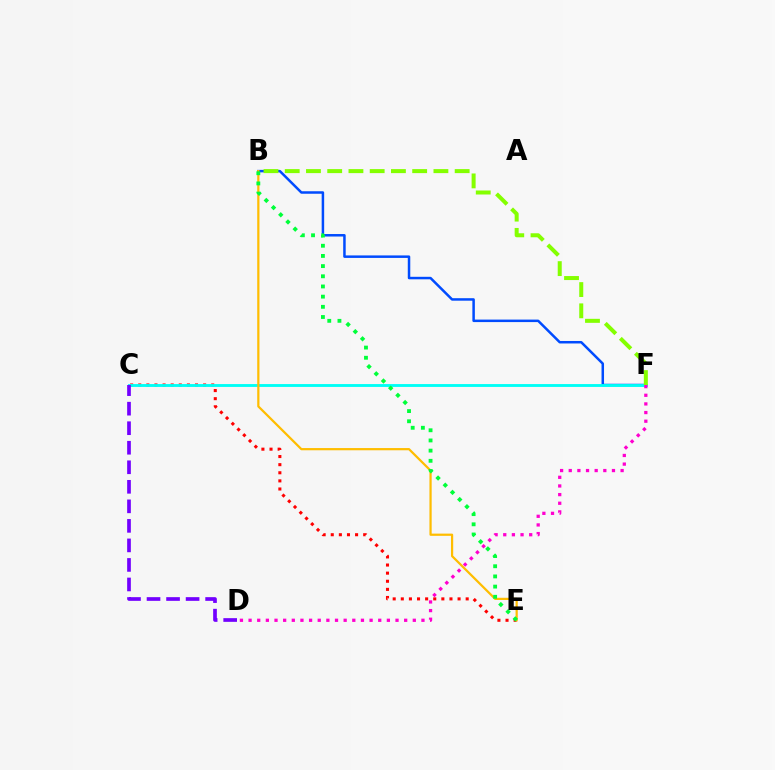{('B', 'F'): [{'color': '#004bff', 'line_style': 'solid', 'thickness': 1.8}, {'color': '#84ff00', 'line_style': 'dashed', 'thickness': 2.89}], ('C', 'E'): [{'color': '#ff0000', 'line_style': 'dotted', 'thickness': 2.2}], ('C', 'F'): [{'color': '#00fff6', 'line_style': 'solid', 'thickness': 2.06}], ('D', 'F'): [{'color': '#ff00cf', 'line_style': 'dotted', 'thickness': 2.35}], ('B', 'E'): [{'color': '#ffbd00', 'line_style': 'solid', 'thickness': 1.6}, {'color': '#00ff39', 'line_style': 'dotted', 'thickness': 2.77}], ('C', 'D'): [{'color': '#7200ff', 'line_style': 'dashed', 'thickness': 2.65}]}